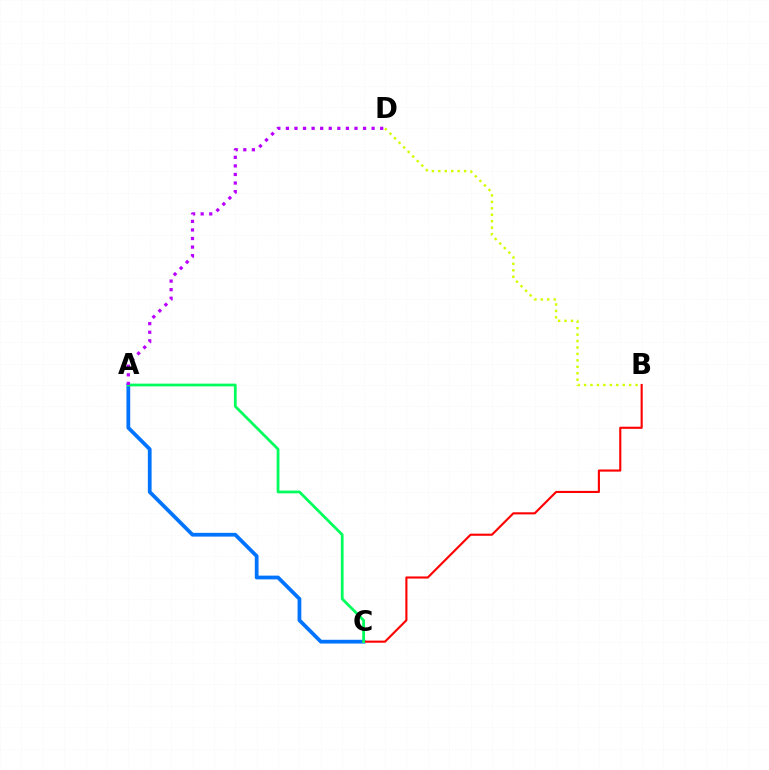{('A', 'C'): [{'color': '#0074ff', 'line_style': 'solid', 'thickness': 2.71}, {'color': '#00ff5c', 'line_style': 'solid', 'thickness': 1.98}], ('B', 'C'): [{'color': '#ff0000', 'line_style': 'solid', 'thickness': 1.52}], ('B', 'D'): [{'color': '#d1ff00', 'line_style': 'dotted', 'thickness': 1.75}], ('A', 'D'): [{'color': '#b900ff', 'line_style': 'dotted', 'thickness': 2.33}]}